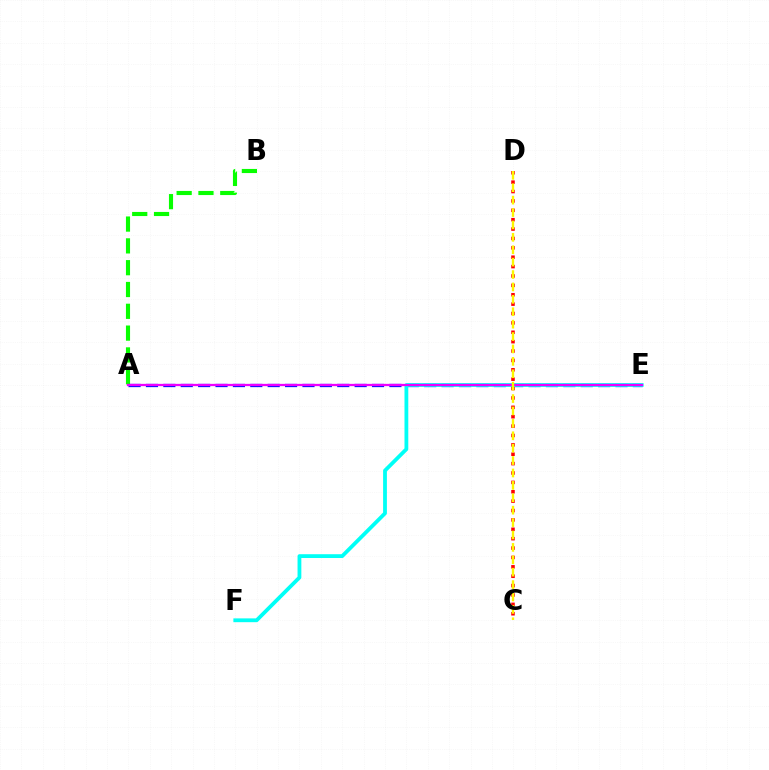{('A', 'B'): [{'color': '#08ff00', 'line_style': 'dashed', 'thickness': 2.96}], ('A', 'E'): [{'color': '#0010ff', 'line_style': 'dashed', 'thickness': 2.36}, {'color': '#ee00ff', 'line_style': 'solid', 'thickness': 1.64}], ('C', 'D'): [{'color': '#ff0000', 'line_style': 'dotted', 'thickness': 2.55}, {'color': '#fcf500', 'line_style': 'dashed', 'thickness': 1.68}], ('E', 'F'): [{'color': '#00fff6', 'line_style': 'solid', 'thickness': 2.74}]}